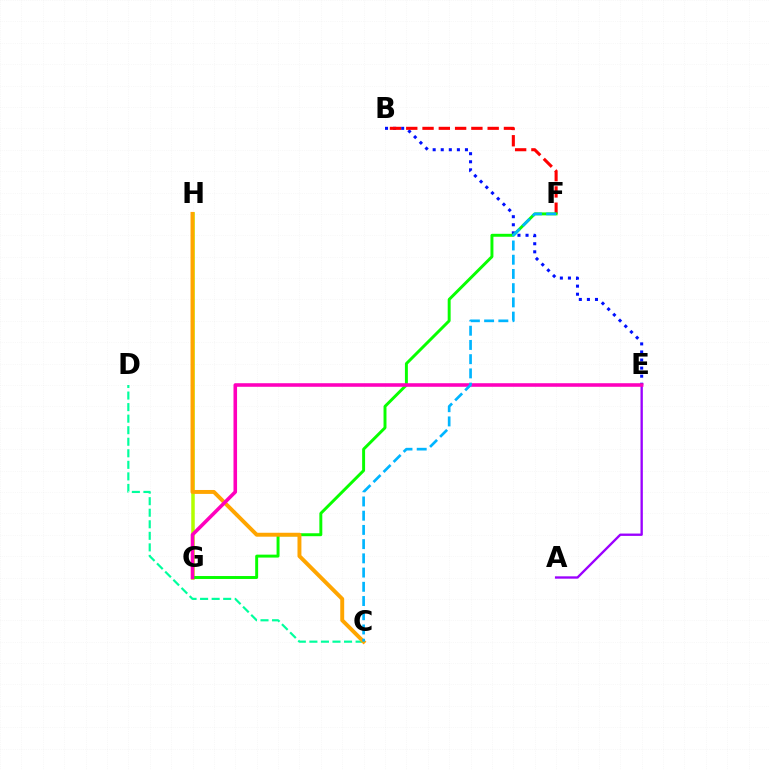{('B', 'E'): [{'color': '#0010ff', 'line_style': 'dotted', 'thickness': 2.19}], ('C', 'D'): [{'color': '#00ff9d', 'line_style': 'dashed', 'thickness': 1.57}], ('B', 'F'): [{'color': '#ff0000', 'line_style': 'dashed', 'thickness': 2.21}], ('G', 'H'): [{'color': '#b3ff00', 'line_style': 'solid', 'thickness': 2.53}], ('F', 'G'): [{'color': '#08ff00', 'line_style': 'solid', 'thickness': 2.12}], ('A', 'E'): [{'color': '#9b00ff', 'line_style': 'solid', 'thickness': 1.69}], ('C', 'H'): [{'color': '#ffa500', 'line_style': 'solid', 'thickness': 2.83}], ('E', 'G'): [{'color': '#ff00bd', 'line_style': 'solid', 'thickness': 2.57}], ('C', 'F'): [{'color': '#00b5ff', 'line_style': 'dashed', 'thickness': 1.93}]}